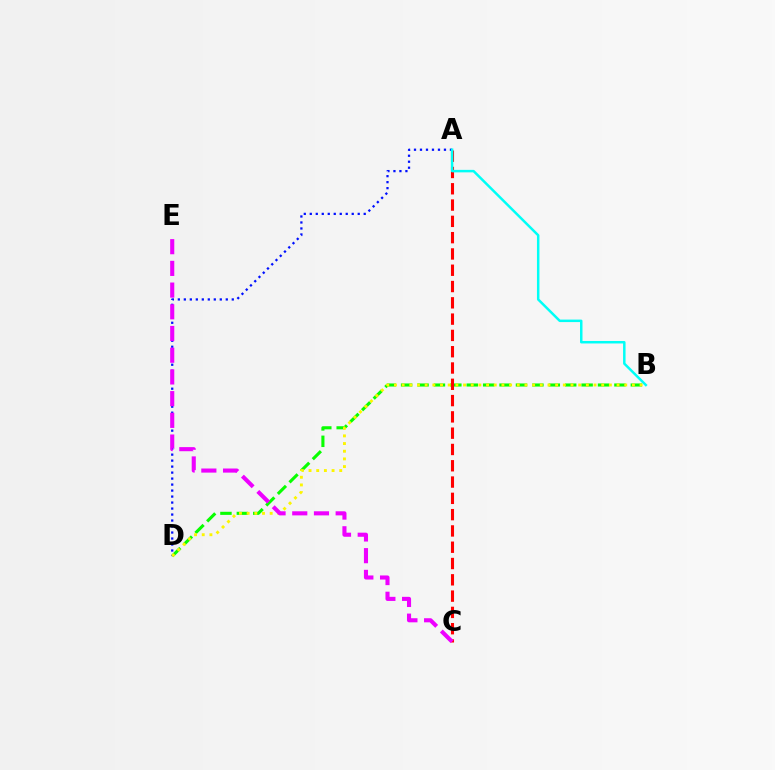{('B', 'D'): [{'color': '#08ff00', 'line_style': 'dashed', 'thickness': 2.23}, {'color': '#fcf500', 'line_style': 'dotted', 'thickness': 2.09}], ('A', 'C'): [{'color': '#ff0000', 'line_style': 'dashed', 'thickness': 2.21}], ('A', 'D'): [{'color': '#0010ff', 'line_style': 'dotted', 'thickness': 1.63}], ('A', 'B'): [{'color': '#00fff6', 'line_style': 'solid', 'thickness': 1.79}], ('C', 'E'): [{'color': '#ee00ff', 'line_style': 'dashed', 'thickness': 2.95}]}